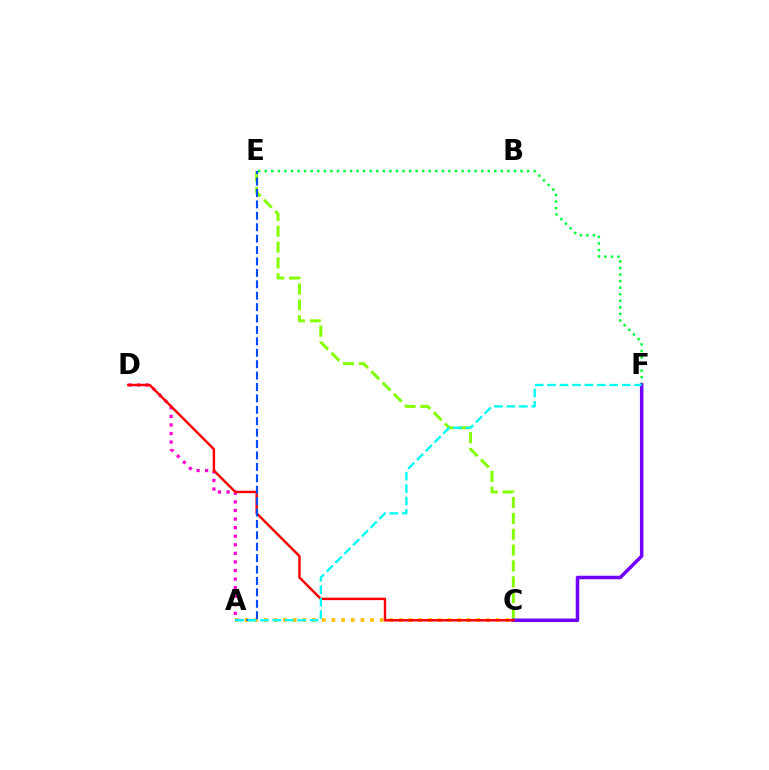{('C', 'E'): [{'color': '#84ff00', 'line_style': 'dashed', 'thickness': 2.15}], ('A', 'C'): [{'color': '#ffbd00', 'line_style': 'dotted', 'thickness': 2.62}], ('E', 'F'): [{'color': '#00ff39', 'line_style': 'dotted', 'thickness': 1.78}], ('A', 'D'): [{'color': '#ff00cf', 'line_style': 'dotted', 'thickness': 2.33}], ('C', 'F'): [{'color': '#7200ff', 'line_style': 'solid', 'thickness': 2.53}], ('C', 'D'): [{'color': '#ff0000', 'line_style': 'solid', 'thickness': 1.76}], ('A', 'E'): [{'color': '#004bff', 'line_style': 'dashed', 'thickness': 1.55}], ('A', 'F'): [{'color': '#00fff6', 'line_style': 'dashed', 'thickness': 1.69}]}